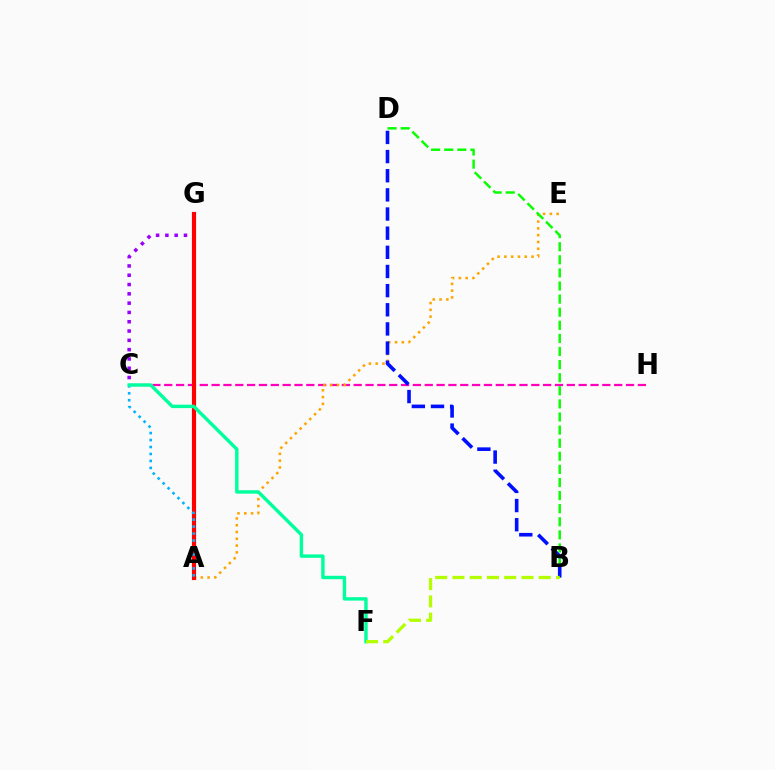{('C', 'H'): [{'color': '#ff00bd', 'line_style': 'dashed', 'thickness': 1.61}], ('C', 'G'): [{'color': '#9b00ff', 'line_style': 'dotted', 'thickness': 2.53}], ('A', 'E'): [{'color': '#ffa500', 'line_style': 'dotted', 'thickness': 1.84}], ('B', 'D'): [{'color': '#08ff00', 'line_style': 'dashed', 'thickness': 1.78}, {'color': '#0010ff', 'line_style': 'dashed', 'thickness': 2.6}], ('A', 'G'): [{'color': '#ff0000', 'line_style': 'solid', 'thickness': 2.99}], ('A', 'C'): [{'color': '#00b5ff', 'line_style': 'dotted', 'thickness': 1.89}], ('C', 'F'): [{'color': '#00ff9d', 'line_style': 'solid', 'thickness': 2.46}], ('B', 'F'): [{'color': '#b3ff00', 'line_style': 'dashed', 'thickness': 2.34}]}